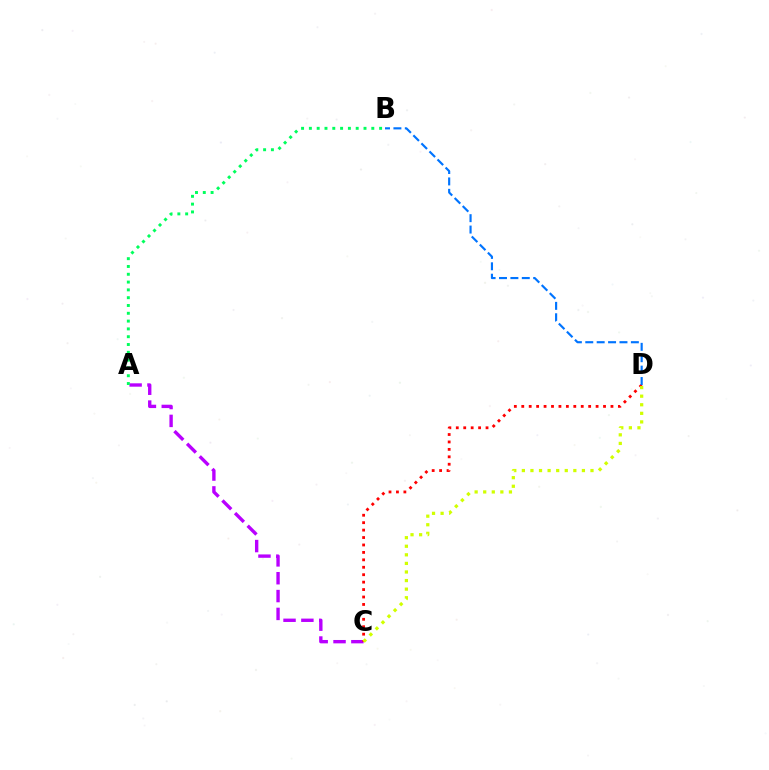{('A', 'C'): [{'color': '#b900ff', 'line_style': 'dashed', 'thickness': 2.42}], ('A', 'B'): [{'color': '#00ff5c', 'line_style': 'dotted', 'thickness': 2.12}], ('C', 'D'): [{'color': '#ff0000', 'line_style': 'dotted', 'thickness': 2.02}, {'color': '#d1ff00', 'line_style': 'dotted', 'thickness': 2.33}], ('B', 'D'): [{'color': '#0074ff', 'line_style': 'dashed', 'thickness': 1.55}]}